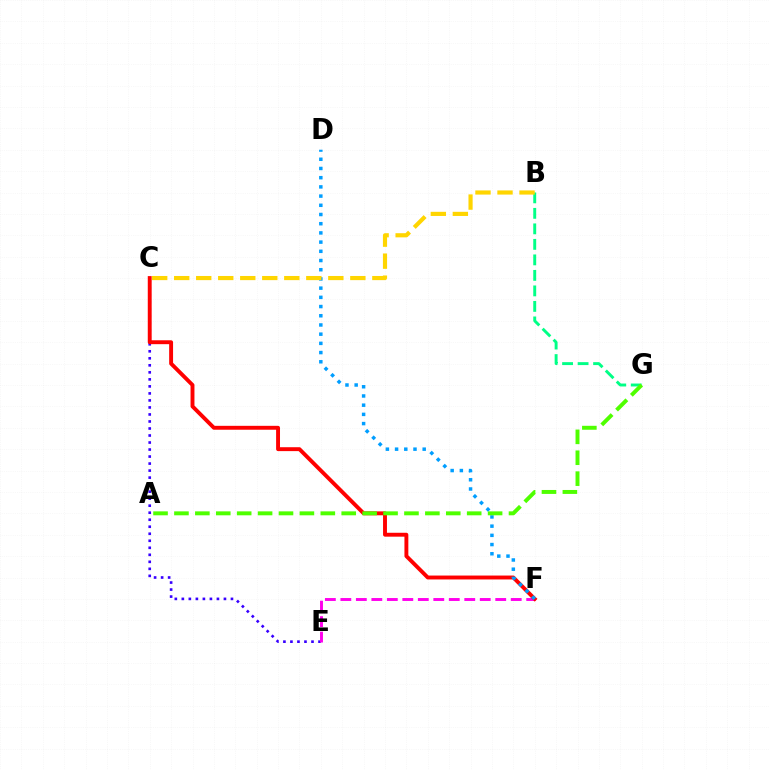{('B', 'G'): [{'color': '#00ff86', 'line_style': 'dashed', 'thickness': 2.11}], ('C', 'E'): [{'color': '#3700ff', 'line_style': 'dotted', 'thickness': 1.91}], ('E', 'F'): [{'color': '#ff00ed', 'line_style': 'dashed', 'thickness': 2.1}], ('C', 'F'): [{'color': '#ff0000', 'line_style': 'solid', 'thickness': 2.81}], ('D', 'F'): [{'color': '#009eff', 'line_style': 'dotted', 'thickness': 2.5}], ('B', 'C'): [{'color': '#ffd500', 'line_style': 'dashed', 'thickness': 2.99}], ('A', 'G'): [{'color': '#4fff00', 'line_style': 'dashed', 'thickness': 2.84}]}